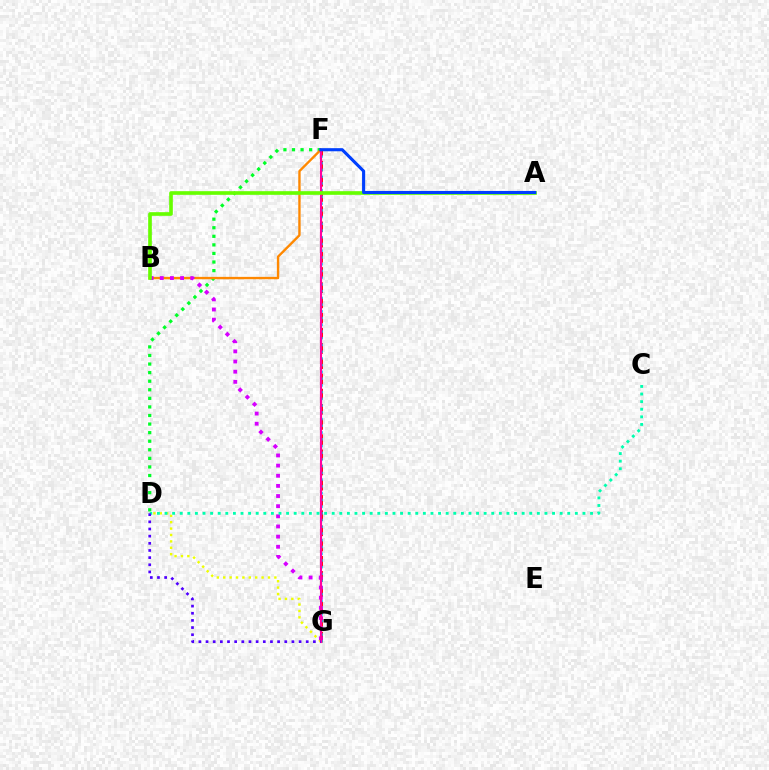{('D', 'F'): [{'color': '#00ff27', 'line_style': 'dotted', 'thickness': 2.33}], ('F', 'G'): [{'color': '#ff0000', 'line_style': 'dashed', 'thickness': 2.06}, {'color': '#00c7ff', 'line_style': 'dotted', 'thickness': 1.83}, {'color': '#ff00a0', 'line_style': 'solid', 'thickness': 1.53}], ('D', 'G'): [{'color': '#eeff00', 'line_style': 'dotted', 'thickness': 1.74}, {'color': '#4f00ff', 'line_style': 'dotted', 'thickness': 1.94}], ('B', 'F'): [{'color': '#ff8800', 'line_style': 'solid', 'thickness': 1.7}], ('B', 'G'): [{'color': '#d600ff', 'line_style': 'dotted', 'thickness': 2.76}], ('C', 'D'): [{'color': '#00ffaf', 'line_style': 'dotted', 'thickness': 2.06}], ('A', 'B'): [{'color': '#66ff00', 'line_style': 'solid', 'thickness': 2.62}], ('A', 'F'): [{'color': '#003fff', 'line_style': 'solid', 'thickness': 2.24}]}